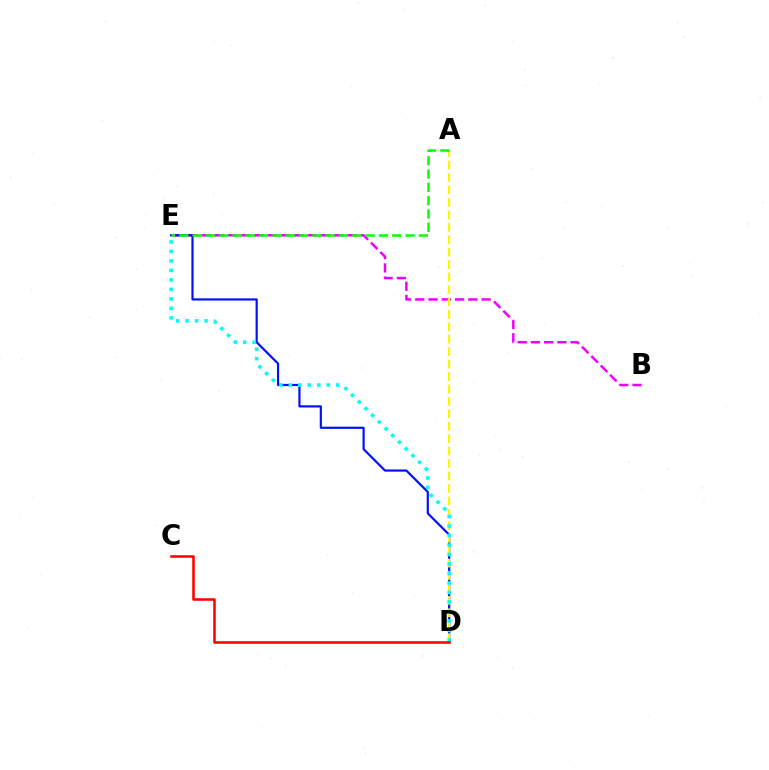{('B', 'E'): [{'color': '#ee00ff', 'line_style': 'dashed', 'thickness': 1.8}], ('D', 'E'): [{'color': '#0010ff', 'line_style': 'solid', 'thickness': 1.57}, {'color': '#00fff6', 'line_style': 'dotted', 'thickness': 2.58}], ('A', 'D'): [{'color': '#fcf500', 'line_style': 'dashed', 'thickness': 1.69}], ('A', 'E'): [{'color': '#08ff00', 'line_style': 'dashed', 'thickness': 1.81}], ('C', 'D'): [{'color': '#ff0000', 'line_style': 'solid', 'thickness': 1.84}]}